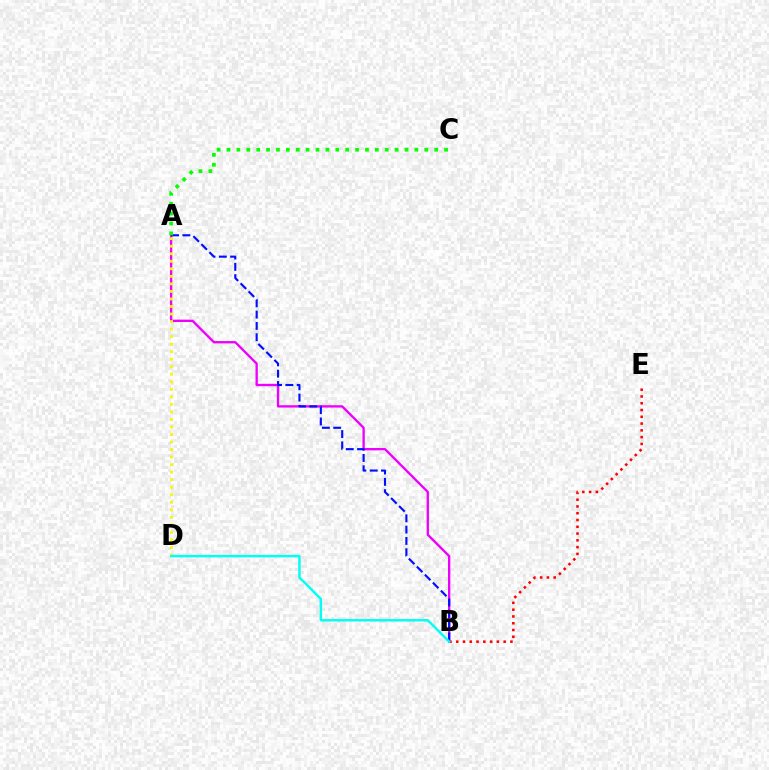{('A', 'B'): [{'color': '#ee00ff', 'line_style': 'solid', 'thickness': 1.69}, {'color': '#0010ff', 'line_style': 'dashed', 'thickness': 1.54}], ('A', 'D'): [{'color': '#fcf500', 'line_style': 'dotted', 'thickness': 2.05}], ('B', 'E'): [{'color': '#ff0000', 'line_style': 'dotted', 'thickness': 1.84}], ('B', 'D'): [{'color': '#00fff6', 'line_style': 'solid', 'thickness': 1.76}], ('A', 'C'): [{'color': '#08ff00', 'line_style': 'dotted', 'thickness': 2.69}]}